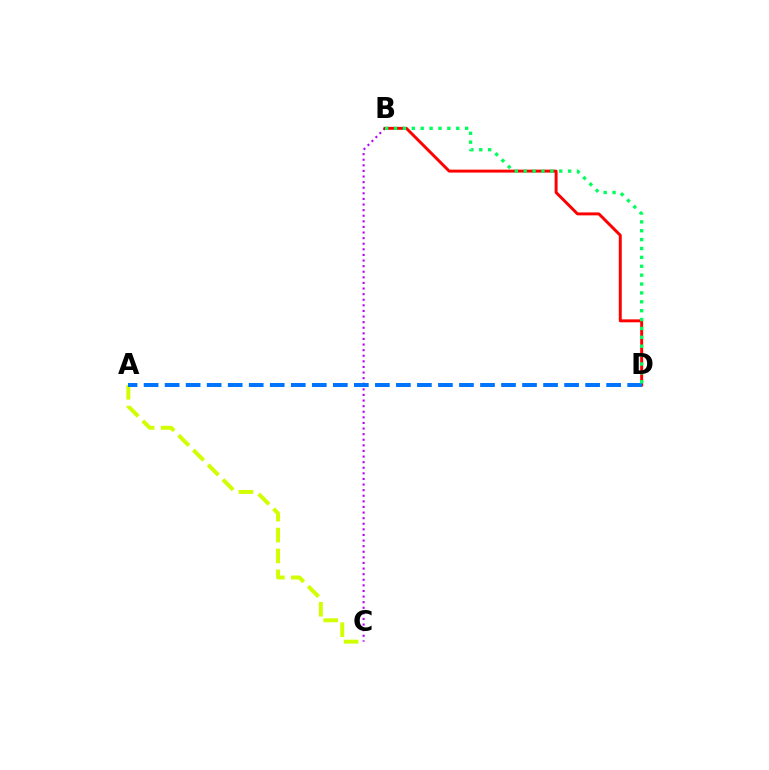{('A', 'C'): [{'color': '#d1ff00', 'line_style': 'dashed', 'thickness': 2.84}], ('B', 'C'): [{'color': '#b900ff', 'line_style': 'dotted', 'thickness': 1.52}], ('B', 'D'): [{'color': '#ff0000', 'line_style': 'solid', 'thickness': 2.13}, {'color': '#00ff5c', 'line_style': 'dotted', 'thickness': 2.41}], ('A', 'D'): [{'color': '#0074ff', 'line_style': 'dashed', 'thickness': 2.86}]}